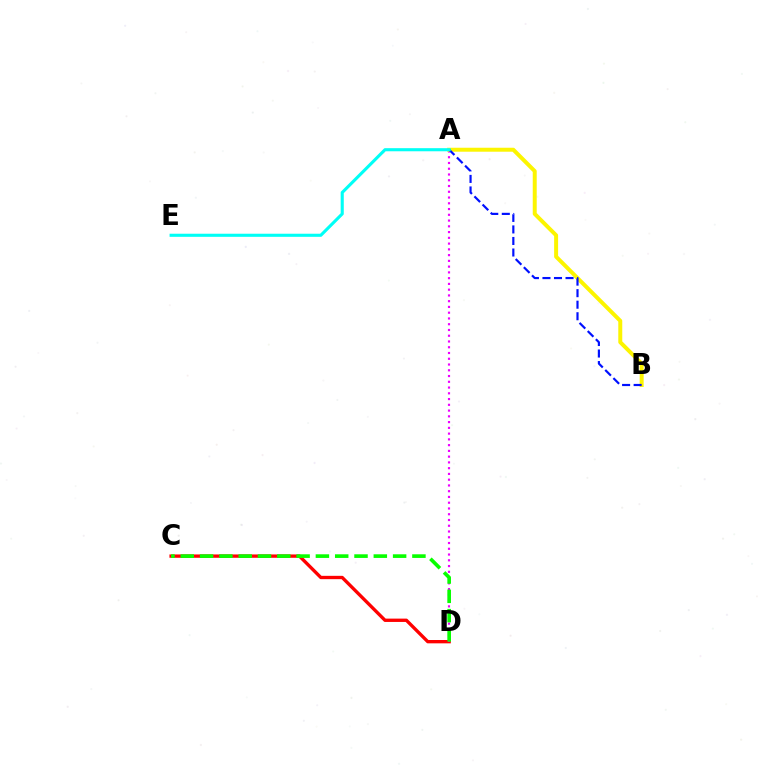{('C', 'D'): [{'color': '#ff0000', 'line_style': 'solid', 'thickness': 2.4}, {'color': '#08ff00', 'line_style': 'dashed', 'thickness': 2.62}], ('A', 'D'): [{'color': '#ee00ff', 'line_style': 'dotted', 'thickness': 1.56}], ('A', 'B'): [{'color': '#fcf500', 'line_style': 'solid', 'thickness': 2.86}, {'color': '#0010ff', 'line_style': 'dashed', 'thickness': 1.57}], ('A', 'E'): [{'color': '#00fff6', 'line_style': 'solid', 'thickness': 2.23}]}